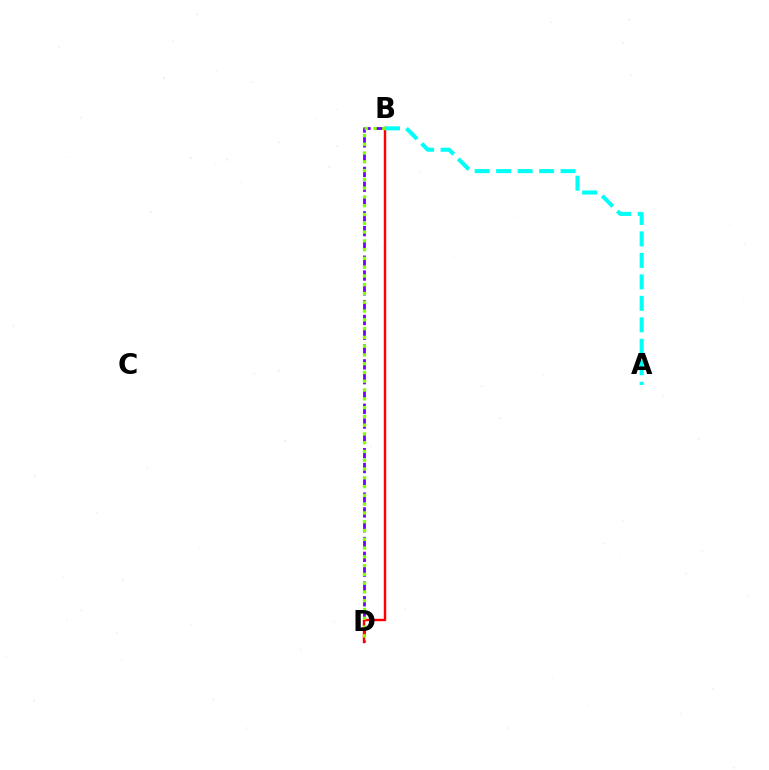{('B', 'D'): [{'color': '#7200ff', 'line_style': 'dashed', 'thickness': 2.01}, {'color': '#ff0000', 'line_style': 'solid', 'thickness': 1.74}, {'color': '#84ff00', 'line_style': 'dotted', 'thickness': 2.38}], ('A', 'B'): [{'color': '#00fff6', 'line_style': 'dashed', 'thickness': 2.92}]}